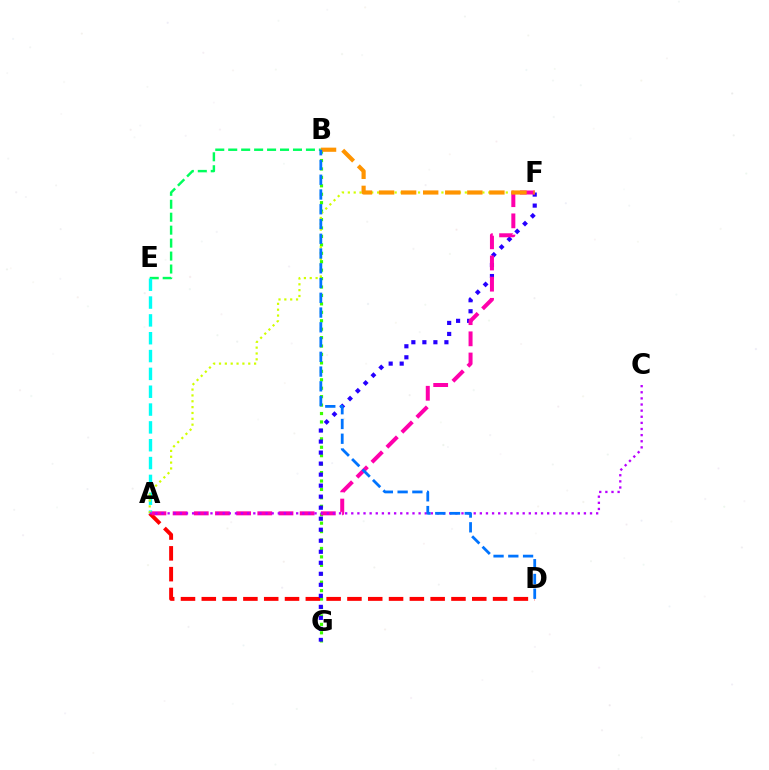{('B', 'G'): [{'color': '#3dff00', 'line_style': 'dotted', 'thickness': 2.29}], ('B', 'E'): [{'color': '#00ff5c', 'line_style': 'dashed', 'thickness': 1.76}], ('A', 'D'): [{'color': '#ff0000', 'line_style': 'dashed', 'thickness': 2.83}], ('F', 'G'): [{'color': '#2500ff', 'line_style': 'dotted', 'thickness': 2.99}], ('A', 'E'): [{'color': '#00fff6', 'line_style': 'dashed', 'thickness': 2.42}], ('A', 'F'): [{'color': '#d1ff00', 'line_style': 'dotted', 'thickness': 1.59}, {'color': '#ff00ac', 'line_style': 'dashed', 'thickness': 2.88}], ('B', 'F'): [{'color': '#ff9400', 'line_style': 'dashed', 'thickness': 3.0}], ('A', 'C'): [{'color': '#b900ff', 'line_style': 'dotted', 'thickness': 1.66}], ('B', 'D'): [{'color': '#0074ff', 'line_style': 'dashed', 'thickness': 2.0}]}